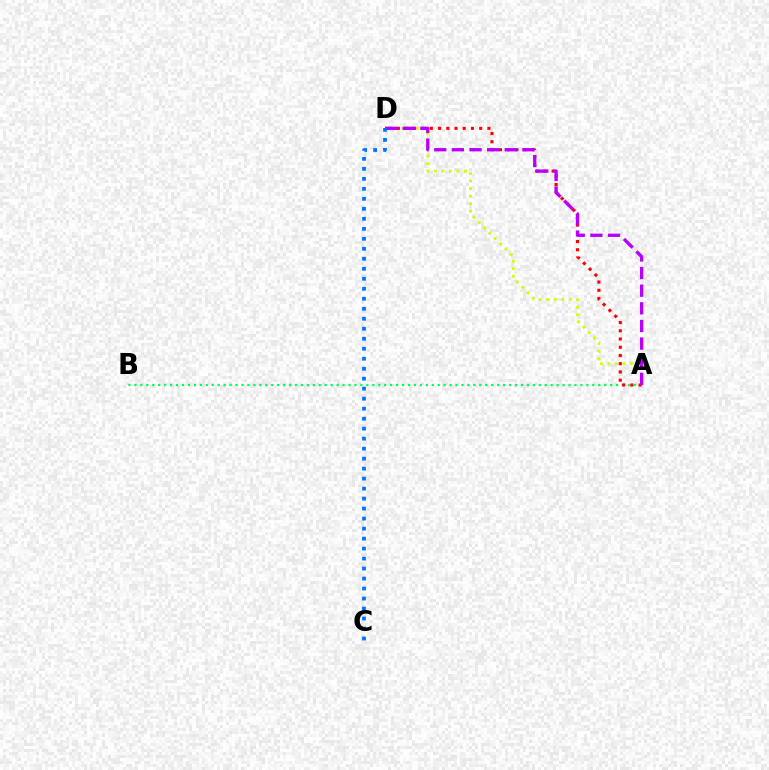{('A', 'B'): [{'color': '#00ff5c', 'line_style': 'dotted', 'thickness': 1.62}], ('A', 'D'): [{'color': '#ff0000', 'line_style': 'dotted', 'thickness': 2.24}, {'color': '#d1ff00', 'line_style': 'dotted', 'thickness': 2.04}, {'color': '#b900ff', 'line_style': 'dashed', 'thickness': 2.39}], ('C', 'D'): [{'color': '#0074ff', 'line_style': 'dotted', 'thickness': 2.72}]}